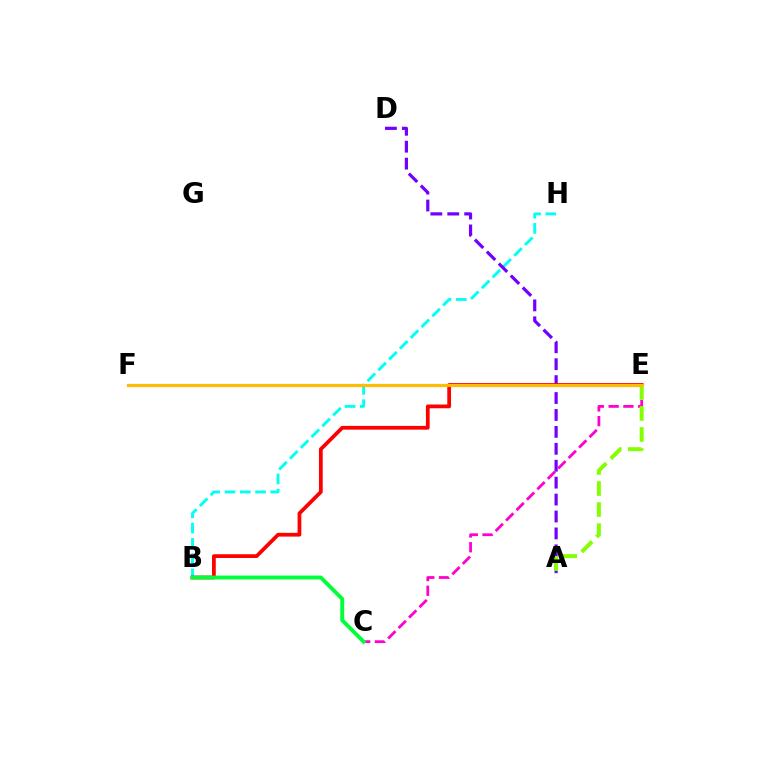{('B', 'H'): [{'color': '#00fff6', 'line_style': 'dashed', 'thickness': 2.08}], ('A', 'D'): [{'color': '#7200ff', 'line_style': 'dashed', 'thickness': 2.3}], ('E', 'F'): [{'color': '#004bff', 'line_style': 'solid', 'thickness': 2.22}, {'color': '#ffbd00', 'line_style': 'solid', 'thickness': 2.2}], ('B', 'E'): [{'color': '#ff0000', 'line_style': 'solid', 'thickness': 2.7}], ('C', 'E'): [{'color': '#ff00cf', 'line_style': 'dashed', 'thickness': 2.0}], ('A', 'E'): [{'color': '#84ff00', 'line_style': 'dashed', 'thickness': 2.86}], ('B', 'C'): [{'color': '#00ff39', 'line_style': 'solid', 'thickness': 2.79}]}